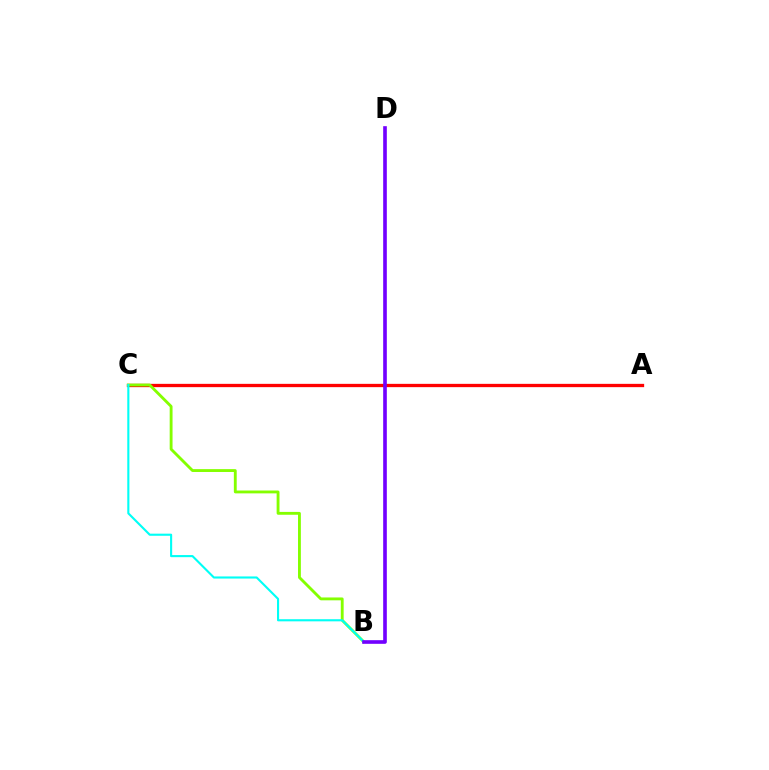{('A', 'C'): [{'color': '#ff0000', 'line_style': 'solid', 'thickness': 2.38}], ('B', 'C'): [{'color': '#84ff00', 'line_style': 'solid', 'thickness': 2.06}, {'color': '#00fff6', 'line_style': 'solid', 'thickness': 1.52}], ('B', 'D'): [{'color': '#7200ff', 'line_style': 'solid', 'thickness': 2.62}]}